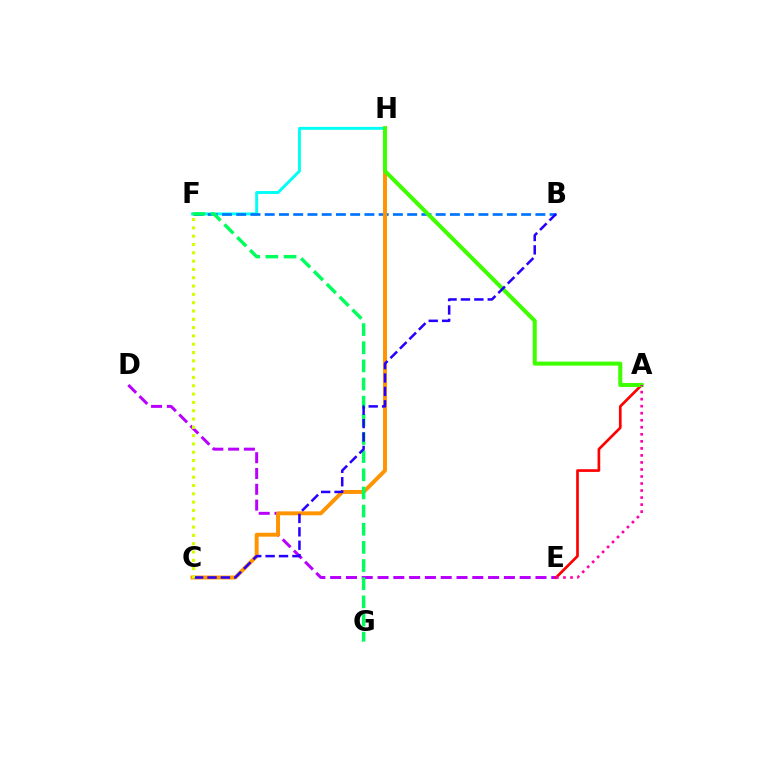{('F', 'H'): [{'color': '#00fff6', 'line_style': 'solid', 'thickness': 2.1}], ('B', 'F'): [{'color': '#0074ff', 'line_style': 'dashed', 'thickness': 1.94}], ('D', 'E'): [{'color': '#b900ff', 'line_style': 'dashed', 'thickness': 2.15}], ('C', 'H'): [{'color': '#ff9400', 'line_style': 'solid', 'thickness': 2.82}], ('F', 'G'): [{'color': '#00ff5c', 'line_style': 'dashed', 'thickness': 2.47}], ('A', 'E'): [{'color': '#ff0000', 'line_style': 'solid', 'thickness': 1.93}, {'color': '#ff00ac', 'line_style': 'dotted', 'thickness': 1.91}], ('A', 'H'): [{'color': '#3dff00', 'line_style': 'solid', 'thickness': 2.9}], ('B', 'C'): [{'color': '#2500ff', 'line_style': 'dashed', 'thickness': 1.82}], ('C', 'F'): [{'color': '#d1ff00', 'line_style': 'dotted', 'thickness': 2.26}]}